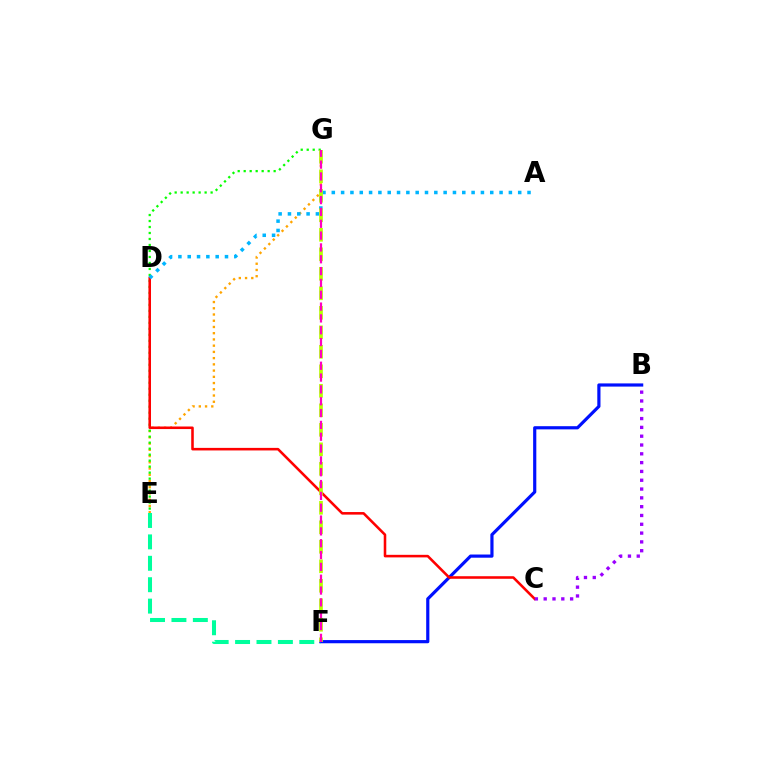{('B', 'F'): [{'color': '#0010ff', 'line_style': 'solid', 'thickness': 2.29}], ('E', 'G'): [{'color': '#ffa500', 'line_style': 'dotted', 'thickness': 1.69}, {'color': '#08ff00', 'line_style': 'dotted', 'thickness': 1.63}], ('E', 'F'): [{'color': '#00ff9d', 'line_style': 'dashed', 'thickness': 2.91}], ('C', 'D'): [{'color': '#ff0000', 'line_style': 'solid', 'thickness': 1.85}], ('A', 'D'): [{'color': '#00b5ff', 'line_style': 'dotted', 'thickness': 2.53}], ('B', 'C'): [{'color': '#9b00ff', 'line_style': 'dotted', 'thickness': 2.39}], ('F', 'G'): [{'color': '#b3ff00', 'line_style': 'dashed', 'thickness': 2.65}, {'color': '#ff00bd', 'line_style': 'dashed', 'thickness': 1.61}]}